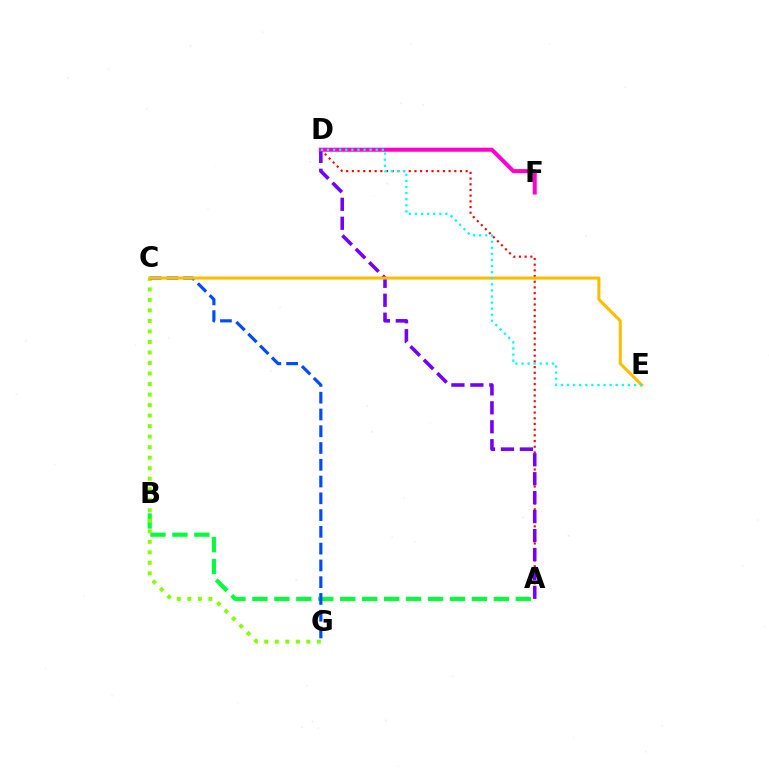{('A', 'B'): [{'color': '#00ff39', 'line_style': 'dashed', 'thickness': 2.98}], ('A', 'D'): [{'color': '#ff0000', 'line_style': 'dotted', 'thickness': 1.55}, {'color': '#7200ff', 'line_style': 'dashed', 'thickness': 2.57}], ('C', 'G'): [{'color': '#84ff00', 'line_style': 'dotted', 'thickness': 2.86}, {'color': '#004bff', 'line_style': 'dashed', 'thickness': 2.28}], ('D', 'F'): [{'color': '#ff00cf', 'line_style': 'solid', 'thickness': 2.9}], ('C', 'E'): [{'color': '#ffbd00', 'line_style': 'solid', 'thickness': 2.21}], ('D', 'E'): [{'color': '#00fff6', 'line_style': 'dotted', 'thickness': 1.65}]}